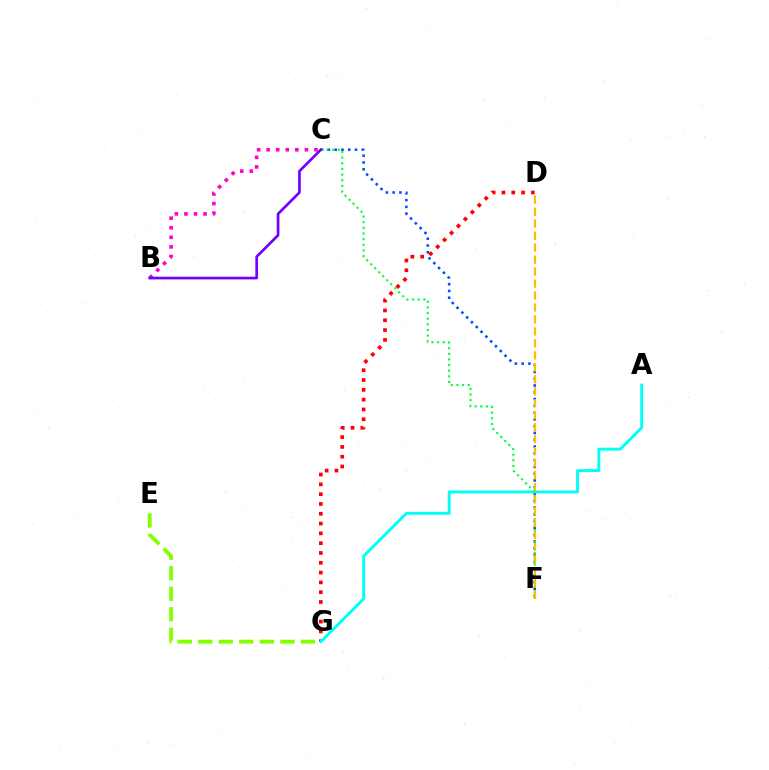{('C', 'F'): [{'color': '#004bff', 'line_style': 'dotted', 'thickness': 1.84}, {'color': '#00ff39', 'line_style': 'dotted', 'thickness': 1.53}], ('D', 'G'): [{'color': '#ff0000', 'line_style': 'dotted', 'thickness': 2.66}], ('A', 'G'): [{'color': '#00fff6', 'line_style': 'solid', 'thickness': 2.08}], ('E', 'G'): [{'color': '#84ff00', 'line_style': 'dashed', 'thickness': 2.79}], ('B', 'C'): [{'color': '#ff00cf', 'line_style': 'dotted', 'thickness': 2.6}, {'color': '#7200ff', 'line_style': 'solid', 'thickness': 1.93}], ('D', 'F'): [{'color': '#ffbd00', 'line_style': 'dashed', 'thickness': 1.63}]}